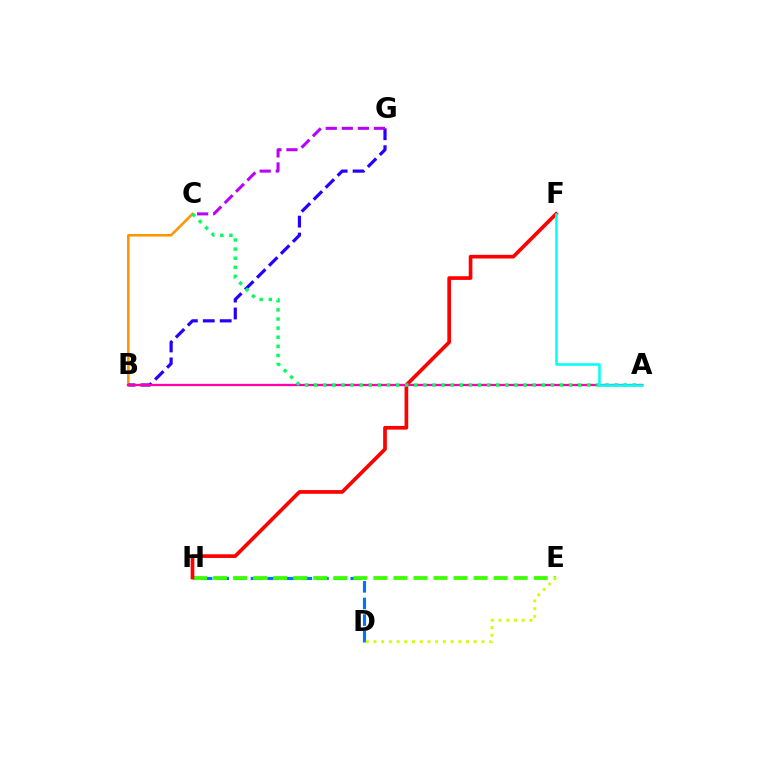{('D', 'H'): [{'color': '#0074ff', 'line_style': 'dashed', 'thickness': 2.26}], ('E', 'H'): [{'color': '#3dff00', 'line_style': 'dashed', 'thickness': 2.72}], ('B', 'C'): [{'color': '#ff9400', 'line_style': 'solid', 'thickness': 1.83}], ('F', 'H'): [{'color': '#ff0000', 'line_style': 'solid', 'thickness': 2.65}], ('B', 'G'): [{'color': '#2500ff', 'line_style': 'dashed', 'thickness': 2.3}], ('D', 'E'): [{'color': '#d1ff00', 'line_style': 'dotted', 'thickness': 2.1}], ('C', 'G'): [{'color': '#b900ff', 'line_style': 'dashed', 'thickness': 2.18}], ('A', 'B'): [{'color': '#ff00ac', 'line_style': 'solid', 'thickness': 1.66}], ('A', 'C'): [{'color': '#00ff5c', 'line_style': 'dotted', 'thickness': 2.47}], ('A', 'F'): [{'color': '#00fff6', 'line_style': 'solid', 'thickness': 1.84}]}